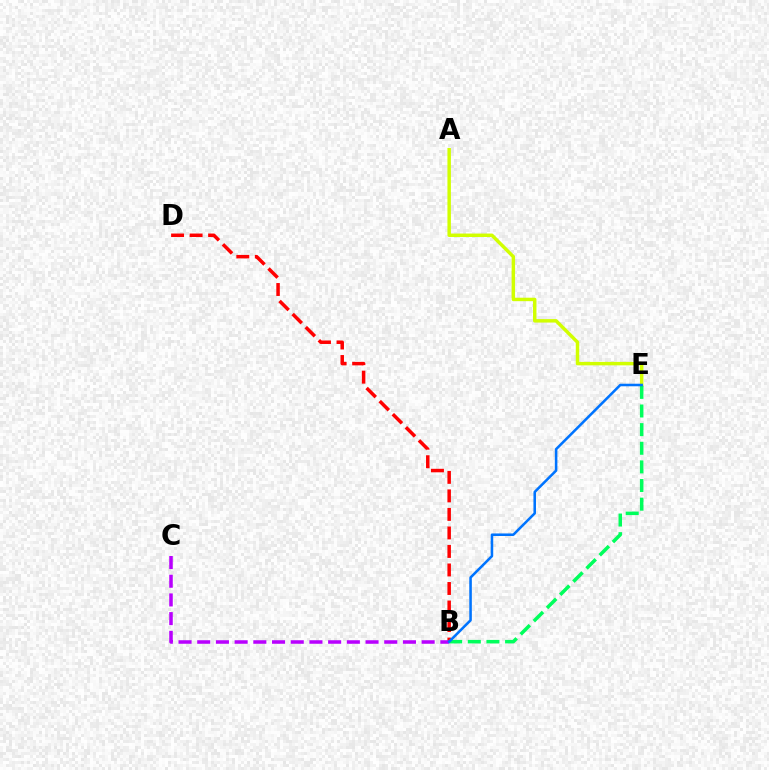{('A', 'E'): [{'color': '#d1ff00', 'line_style': 'solid', 'thickness': 2.49}], ('B', 'D'): [{'color': '#ff0000', 'line_style': 'dashed', 'thickness': 2.52}], ('B', 'C'): [{'color': '#b900ff', 'line_style': 'dashed', 'thickness': 2.54}], ('B', 'E'): [{'color': '#00ff5c', 'line_style': 'dashed', 'thickness': 2.53}, {'color': '#0074ff', 'line_style': 'solid', 'thickness': 1.84}]}